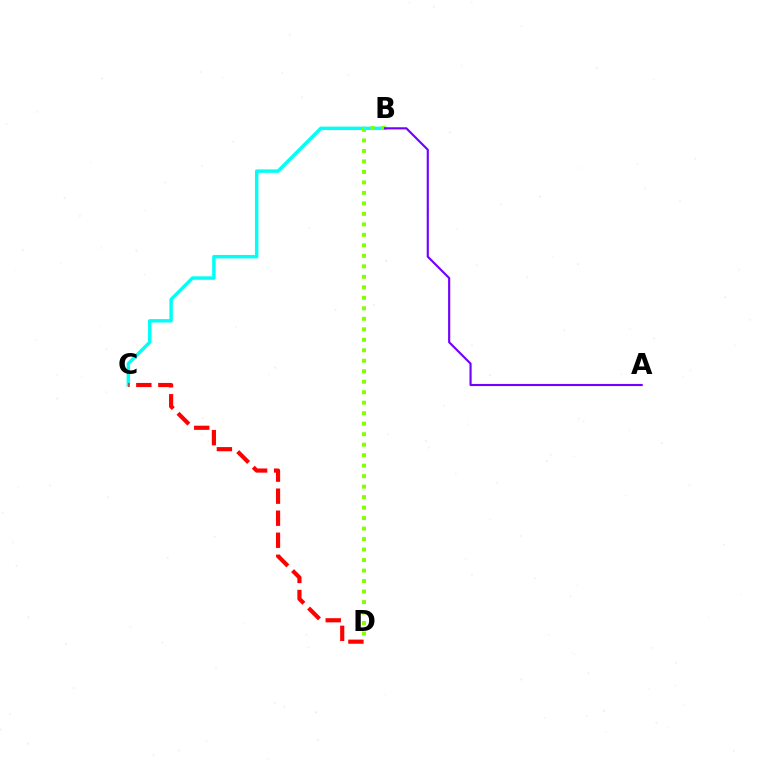{('B', 'C'): [{'color': '#00fff6', 'line_style': 'solid', 'thickness': 2.48}], ('B', 'D'): [{'color': '#84ff00', 'line_style': 'dotted', 'thickness': 2.85}], ('A', 'B'): [{'color': '#7200ff', 'line_style': 'solid', 'thickness': 1.55}], ('C', 'D'): [{'color': '#ff0000', 'line_style': 'dashed', 'thickness': 2.99}]}